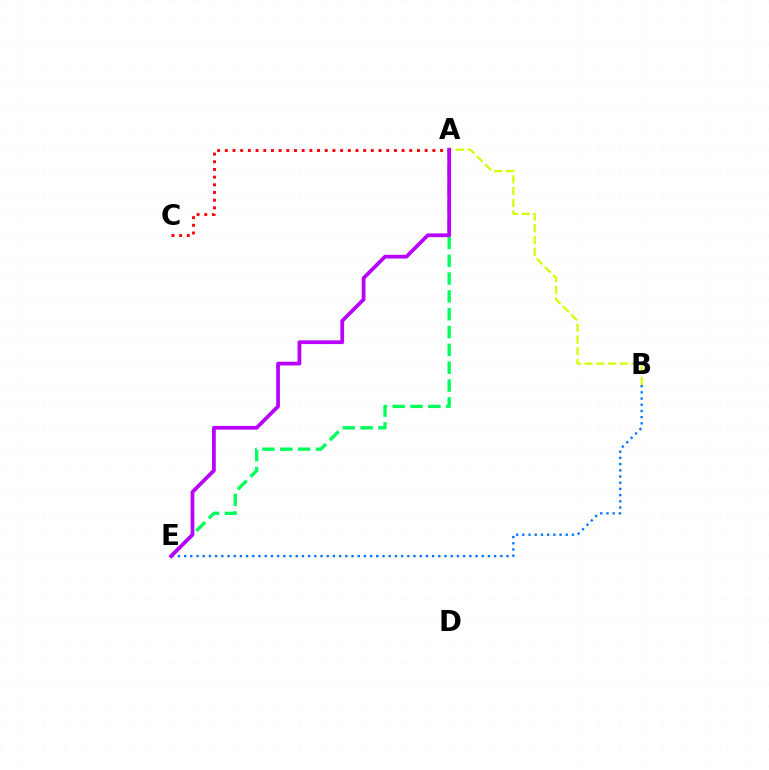{('A', 'B'): [{'color': '#d1ff00', 'line_style': 'dashed', 'thickness': 1.59}], ('A', 'E'): [{'color': '#00ff5c', 'line_style': 'dashed', 'thickness': 2.42}, {'color': '#b900ff', 'line_style': 'solid', 'thickness': 2.7}], ('B', 'E'): [{'color': '#0074ff', 'line_style': 'dotted', 'thickness': 1.68}], ('A', 'C'): [{'color': '#ff0000', 'line_style': 'dotted', 'thickness': 2.09}]}